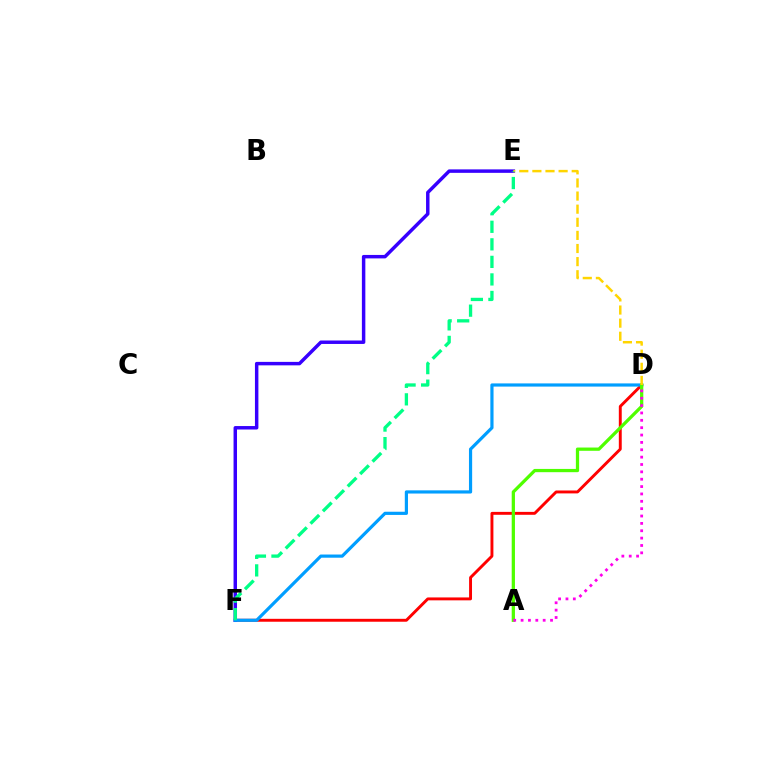{('D', 'F'): [{'color': '#ff0000', 'line_style': 'solid', 'thickness': 2.1}, {'color': '#009eff', 'line_style': 'solid', 'thickness': 2.29}], ('E', 'F'): [{'color': '#3700ff', 'line_style': 'solid', 'thickness': 2.49}, {'color': '#00ff86', 'line_style': 'dashed', 'thickness': 2.38}], ('A', 'D'): [{'color': '#4fff00', 'line_style': 'solid', 'thickness': 2.35}, {'color': '#ff00ed', 'line_style': 'dotted', 'thickness': 2.0}], ('D', 'E'): [{'color': '#ffd500', 'line_style': 'dashed', 'thickness': 1.78}]}